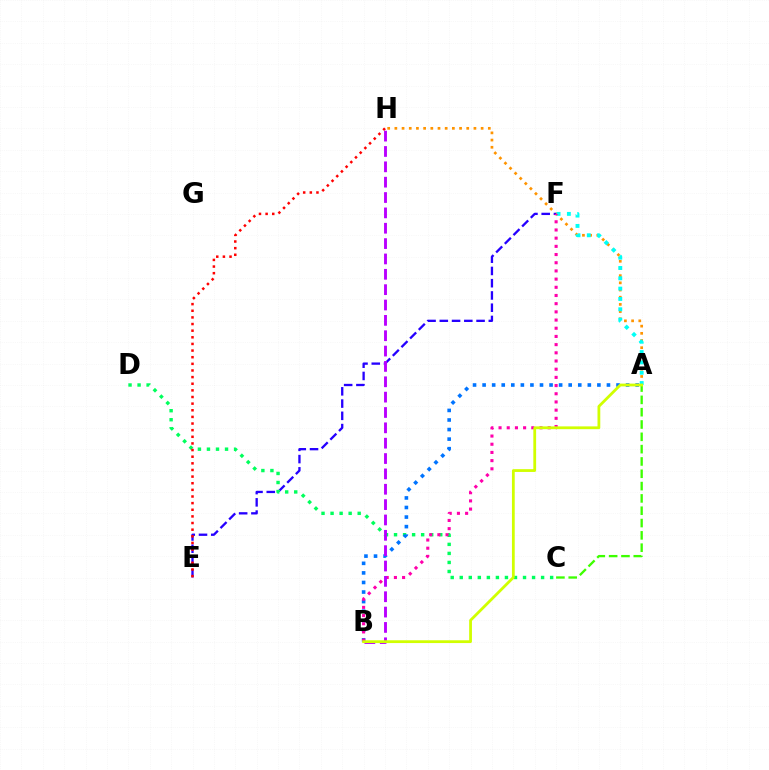{('A', 'H'): [{'color': '#ff9400', 'line_style': 'dotted', 'thickness': 1.95}], ('A', 'F'): [{'color': '#00fff6', 'line_style': 'dotted', 'thickness': 2.81}], ('A', 'C'): [{'color': '#3dff00', 'line_style': 'dashed', 'thickness': 1.67}], ('E', 'F'): [{'color': '#2500ff', 'line_style': 'dashed', 'thickness': 1.66}], ('C', 'D'): [{'color': '#00ff5c', 'line_style': 'dotted', 'thickness': 2.46}], ('E', 'H'): [{'color': '#ff0000', 'line_style': 'dotted', 'thickness': 1.8}], ('A', 'B'): [{'color': '#0074ff', 'line_style': 'dotted', 'thickness': 2.6}, {'color': '#d1ff00', 'line_style': 'solid', 'thickness': 2.01}], ('B', 'F'): [{'color': '#ff00ac', 'line_style': 'dotted', 'thickness': 2.23}], ('B', 'H'): [{'color': '#b900ff', 'line_style': 'dashed', 'thickness': 2.09}]}